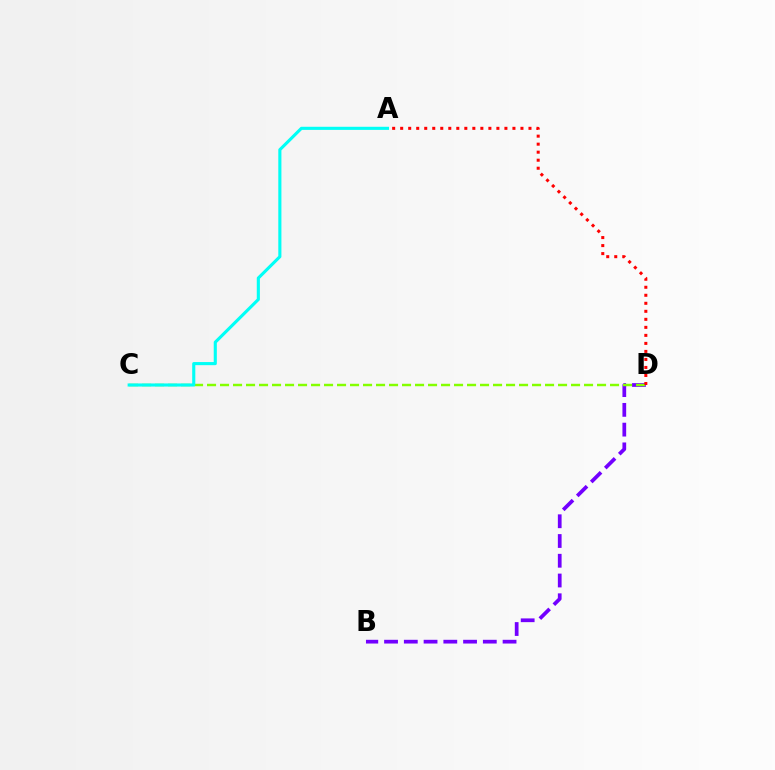{('B', 'D'): [{'color': '#7200ff', 'line_style': 'dashed', 'thickness': 2.68}], ('C', 'D'): [{'color': '#84ff00', 'line_style': 'dashed', 'thickness': 1.77}], ('A', 'C'): [{'color': '#00fff6', 'line_style': 'solid', 'thickness': 2.24}], ('A', 'D'): [{'color': '#ff0000', 'line_style': 'dotted', 'thickness': 2.18}]}